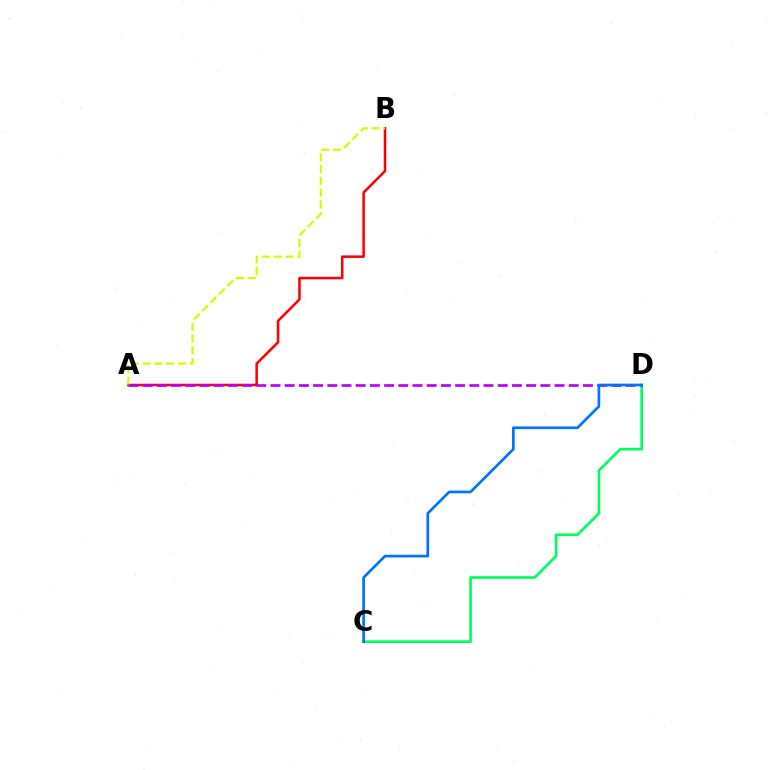{('A', 'B'): [{'color': '#ff0000', 'line_style': 'solid', 'thickness': 1.83}, {'color': '#d1ff00', 'line_style': 'dashed', 'thickness': 1.61}], ('C', 'D'): [{'color': '#00ff5c', 'line_style': 'solid', 'thickness': 1.93}, {'color': '#0074ff', 'line_style': 'solid', 'thickness': 1.95}], ('A', 'D'): [{'color': '#b900ff', 'line_style': 'dashed', 'thickness': 1.93}]}